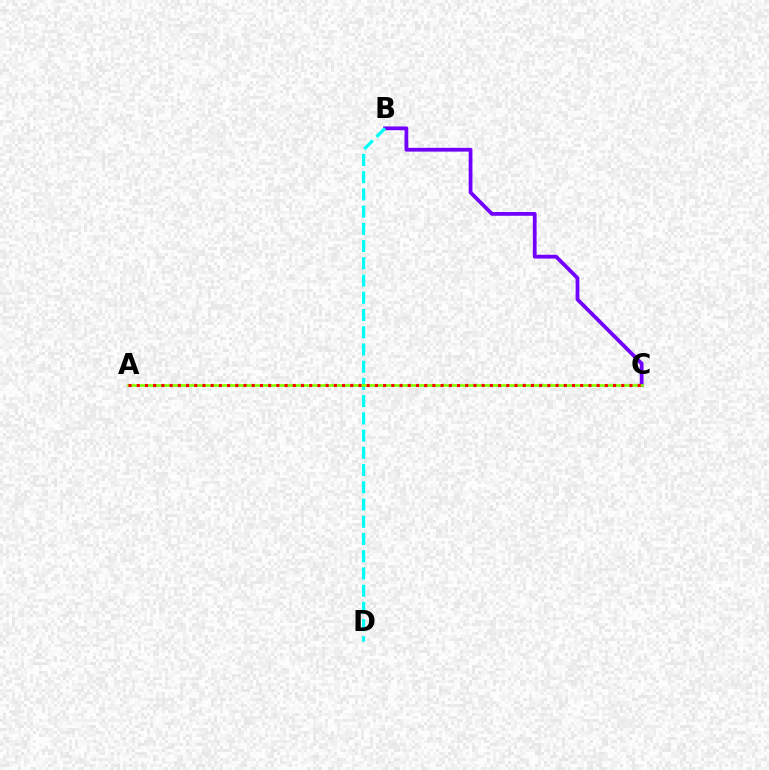{('B', 'C'): [{'color': '#7200ff', 'line_style': 'solid', 'thickness': 2.72}], ('B', 'D'): [{'color': '#00fff6', 'line_style': 'dashed', 'thickness': 2.34}], ('A', 'C'): [{'color': '#84ff00', 'line_style': 'solid', 'thickness': 1.92}, {'color': '#ff0000', 'line_style': 'dotted', 'thickness': 2.23}]}